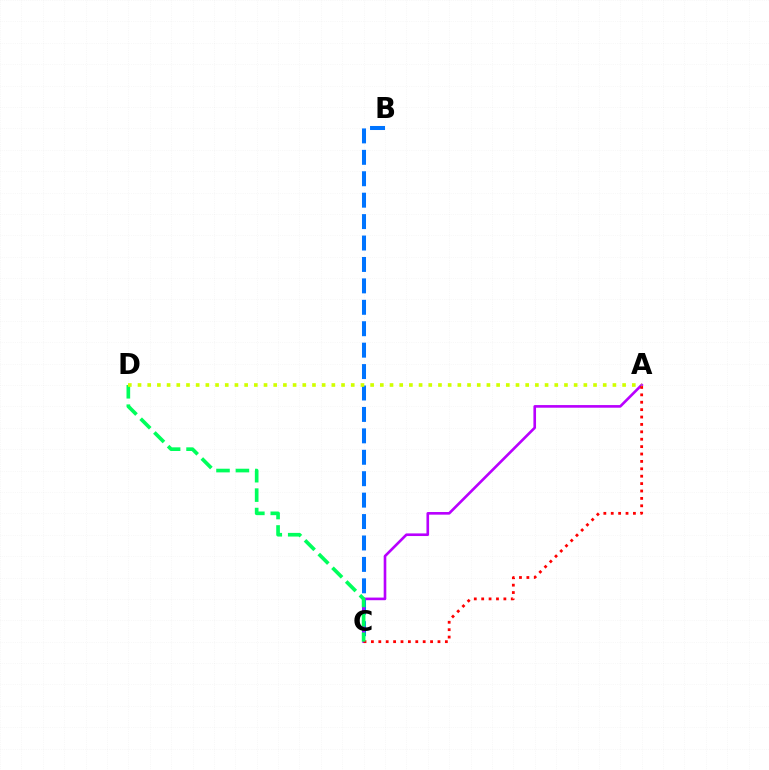{('B', 'C'): [{'color': '#0074ff', 'line_style': 'dashed', 'thickness': 2.91}], ('A', 'C'): [{'color': '#b900ff', 'line_style': 'solid', 'thickness': 1.9}, {'color': '#ff0000', 'line_style': 'dotted', 'thickness': 2.01}], ('C', 'D'): [{'color': '#00ff5c', 'line_style': 'dashed', 'thickness': 2.64}], ('A', 'D'): [{'color': '#d1ff00', 'line_style': 'dotted', 'thickness': 2.63}]}